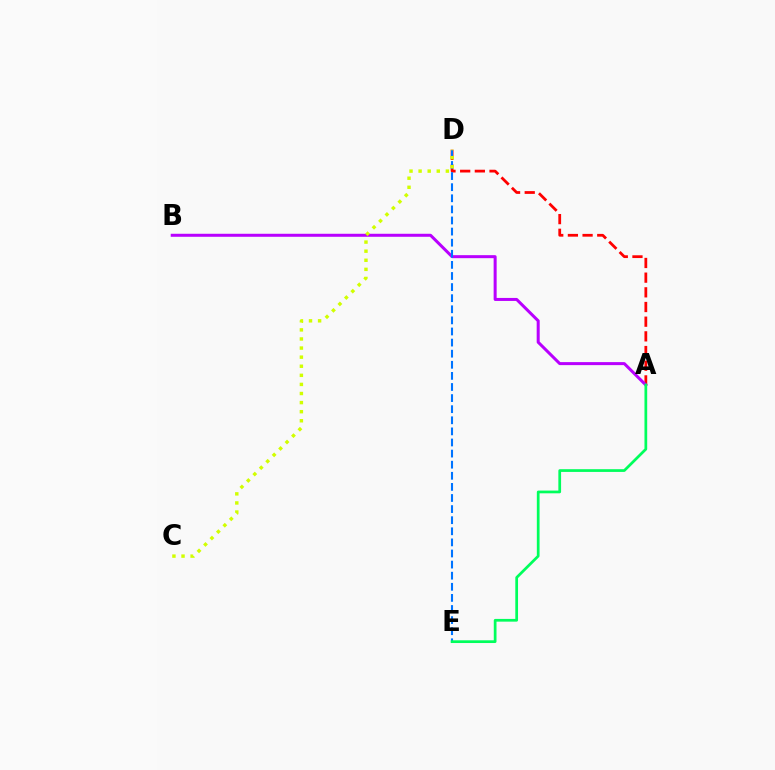{('A', 'D'): [{'color': '#ff0000', 'line_style': 'dashed', 'thickness': 1.99}], ('A', 'B'): [{'color': '#b900ff', 'line_style': 'solid', 'thickness': 2.17}], ('D', 'E'): [{'color': '#0074ff', 'line_style': 'dashed', 'thickness': 1.51}], ('A', 'E'): [{'color': '#00ff5c', 'line_style': 'solid', 'thickness': 1.97}], ('C', 'D'): [{'color': '#d1ff00', 'line_style': 'dotted', 'thickness': 2.47}]}